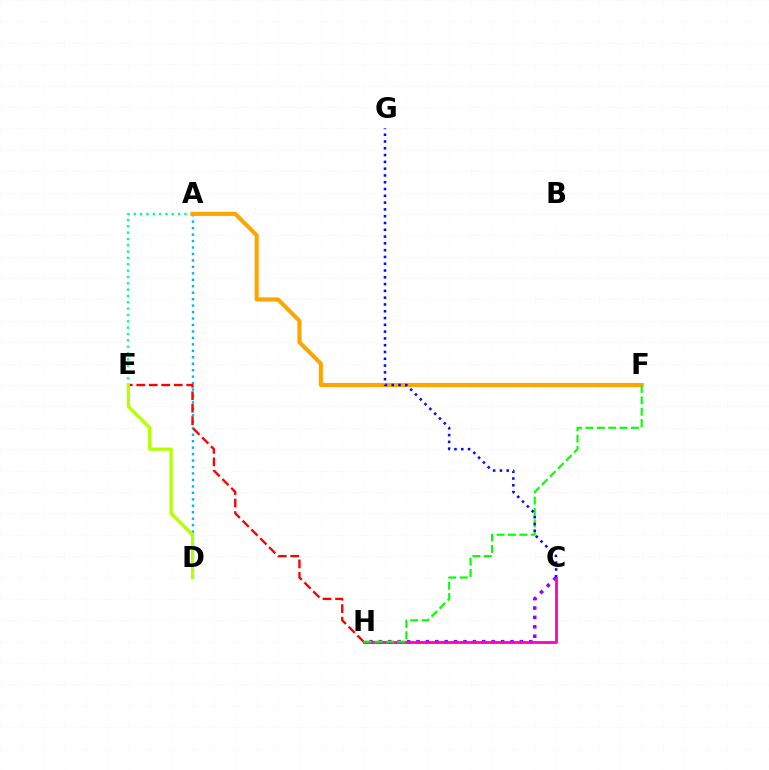{('A', 'D'): [{'color': '#00b5ff', 'line_style': 'dotted', 'thickness': 1.75}], ('C', 'H'): [{'color': '#9b00ff', 'line_style': 'dotted', 'thickness': 2.55}, {'color': '#ff00bd', 'line_style': 'solid', 'thickness': 2.01}], ('A', 'E'): [{'color': '#00ff9d', 'line_style': 'dotted', 'thickness': 1.72}], ('E', 'H'): [{'color': '#ff0000', 'line_style': 'dashed', 'thickness': 1.7}], ('A', 'F'): [{'color': '#ffa500', 'line_style': 'solid', 'thickness': 2.96}], ('D', 'E'): [{'color': '#b3ff00', 'line_style': 'solid', 'thickness': 2.32}], ('F', 'H'): [{'color': '#08ff00', 'line_style': 'dashed', 'thickness': 1.55}], ('C', 'G'): [{'color': '#0010ff', 'line_style': 'dotted', 'thickness': 1.84}]}